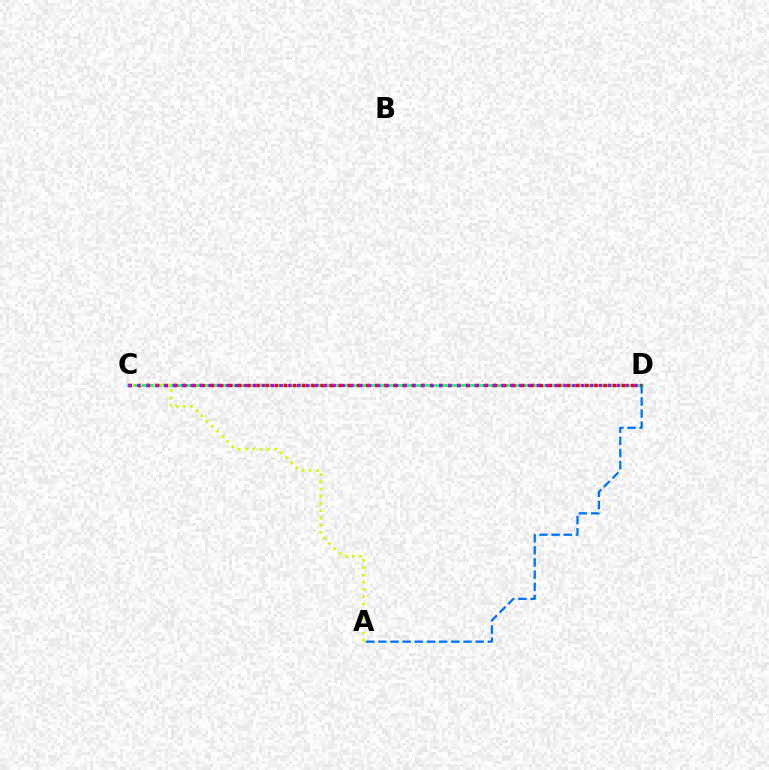{('C', 'D'): [{'color': '#00ff5c', 'line_style': 'solid', 'thickness': 1.83}, {'color': '#ff0000', 'line_style': 'dotted', 'thickness': 2.48}, {'color': '#b900ff', 'line_style': 'dotted', 'thickness': 2.41}], ('A', 'C'): [{'color': '#d1ff00', 'line_style': 'dotted', 'thickness': 1.97}], ('A', 'D'): [{'color': '#0074ff', 'line_style': 'dashed', 'thickness': 1.65}]}